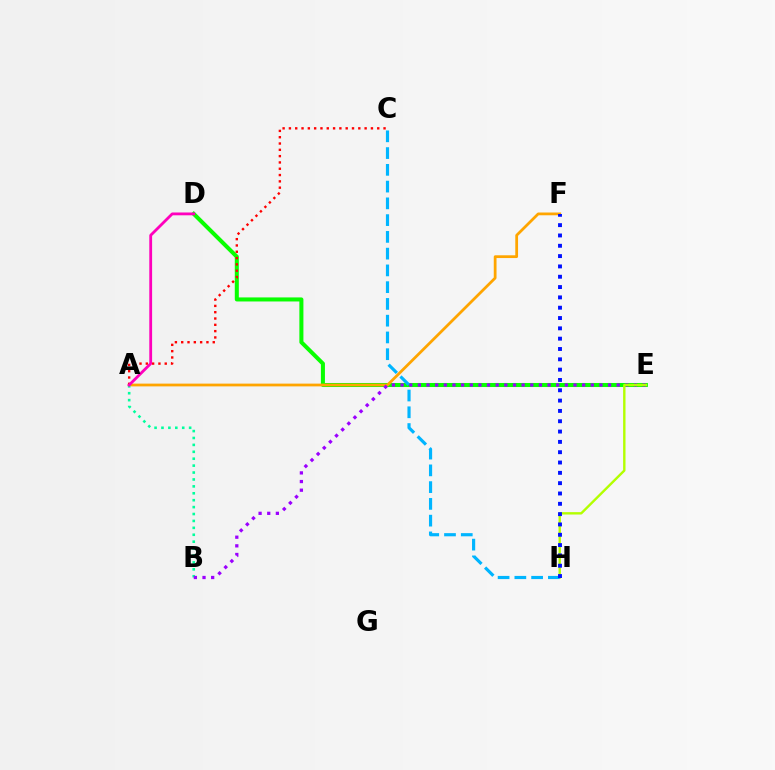{('D', 'E'): [{'color': '#08ff00', 'line_style': 'solid', 'thickness': 2.91}], ('A', 'F'): [{'color': '#ffa500', 'line_style': 'solid', 'thickness': 1.99}], ('A', 'B'): [{'color': '#00ff9d', 'line_style': 'dotted', 'thickness': 1.88}], ('B', 'E'): [{'color': '#9b00ff', 'line_style': 'dotted', 'thickness': 2.35}], ('E', 'H'): [{'color': '#b3ff00', 'line_style': 'solid', 'thickness': 1.72}], ('C', 'H'): [{'color': '#00b5ff', 'line_style': 'dashed', 'thickness': 2.28}], ('F', 'H'): [{'color': '#0010ff', 'line_style': 'dotted', 'thickness': 2.8}], ('A', 'C'): [{'color': '#ff0000', 'line_style': 'dotted', 'thickness': 1.71}], ('A', 'D'): [{'color': '#ff00bd', 'line_style': 'solid', 'thickness': 2.02}]}